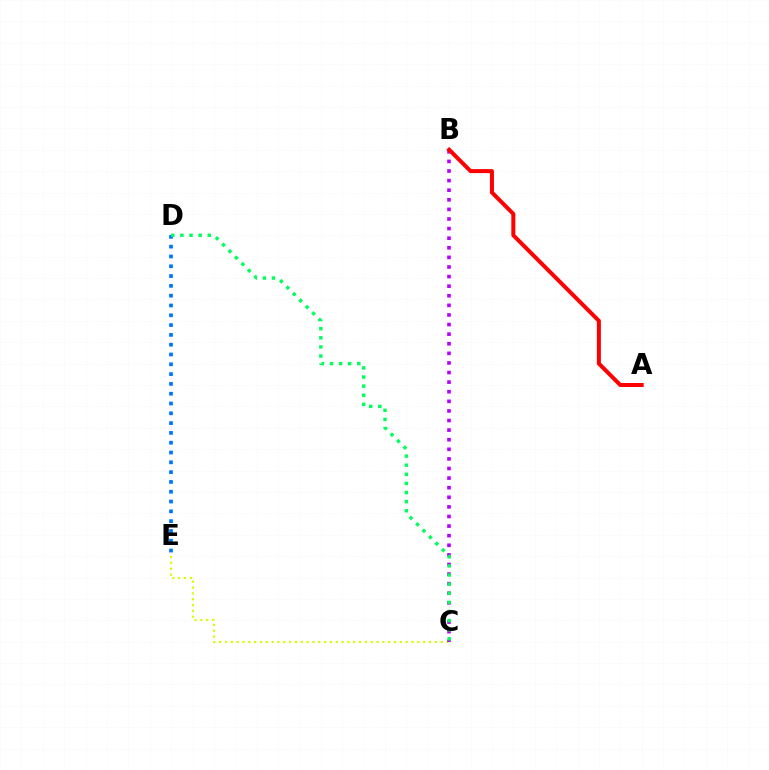{('C', 'E'): [{'color': '#d1ff00', 'line_style': 'dotted', 'thickness': 1.58}], ('B', 'C'): [{'color': '#b900ff', 'line_style': 'dotted', 'thickness': 2.61}], ('D', 'E'): [{'color': '#0074ff', 'line_style': 'dotted', 'thickness': 2.66}], ('A', 'B'): [{'color': '#ff0000', 'line_style': 'solid', 'thickness': 2.88}], ('C', 'D'): [{'color': '#00ff5c', 'line_style': 'dotted', 'thickness': 2.48}]}